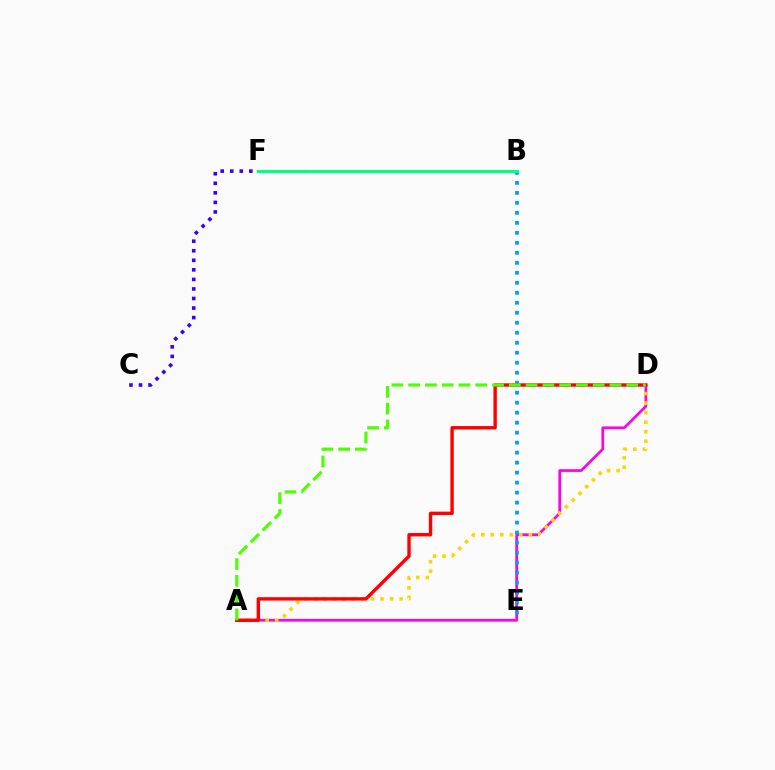{('A', 'D'): [{'color': '#ff00ed', 'line_style': 'solid', 'thickness': 1.96}, {'color': '#ffd500', 'line_style': 'dotted', 'thickness': 2.59}, {'color': '#ff0000', 'line_style': 'solid', 'thickness': 2.44}, {'color': '#4fff00', 'line_style': 'dashed', 'thickness': 2.28}], ('C', 'F'): [{'color': '#3700ff', 'line_style': 'dotted', 'thickness': 2.59}], ('B', 'E'): [{'color': '#009eff', 'line_style': 'dotted', 'thickness': 2.71}], ('B', 'F'): [{'color': '#00ff86', 'line_style': 'solid', 'thickness': 2.22}]}